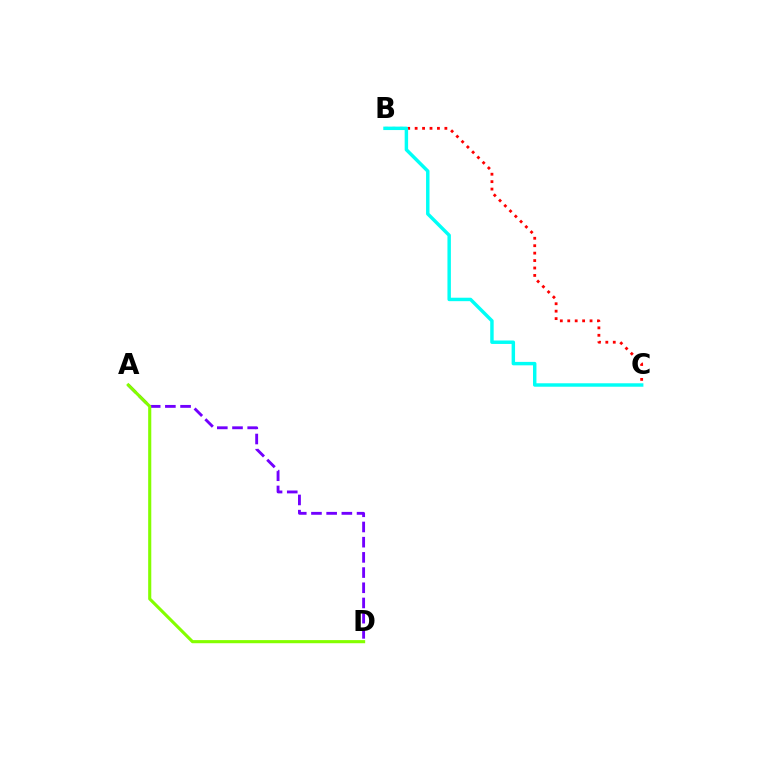{('B', 'C'): [{'color': '#ff0000', 'line_style': 'dotted', 'thickness': 2.02}, {'color': '#00fff6', 'line_style': 'solid', 'thickness': 2.48}], ('A', 'D'): [{'color': '#7200ff', 'line_style': 'dashed', 'thickness': 2.06}, {'color': '#84ff00', 'line_style': 'solid', 'thickness': 2.24}]}